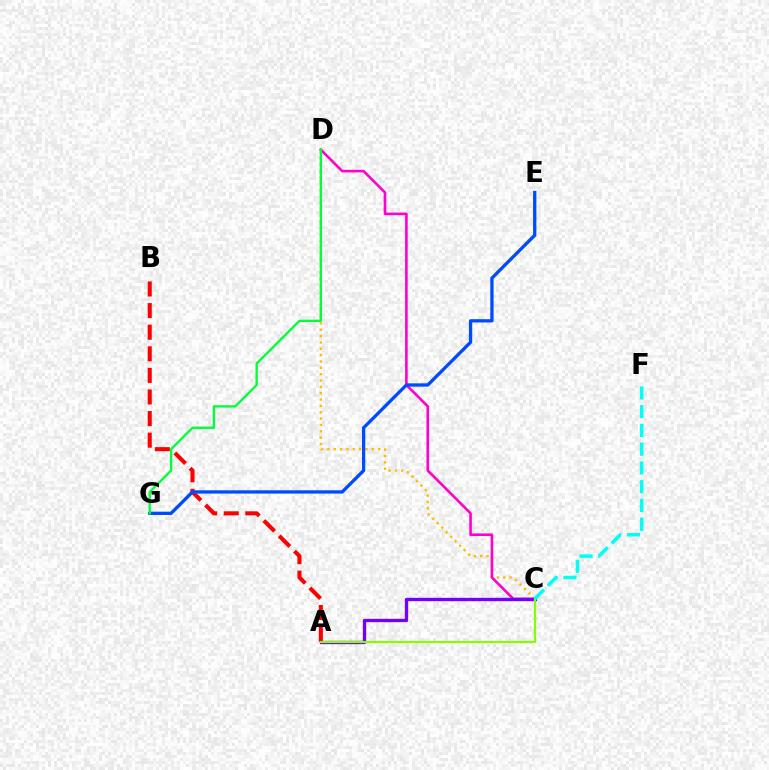{('A', 'B'): [{'color': '#ff0000', 'line_style': 'dashed', 'thickness': 2.93}], ('C', 'D'): [{'color': '#ffbd00', 'line_style': 'dotted', 'thickness': 1.73}, {'color': '#ff00cf', 'line_style': 'solid', 'thickness': 1.88}], ('E', 'G'): [{'color': '#004bff', 'line_style': 'solid', 'thickness': 2.38}], ('A', 'C'): [{'color': '#7200ff', 'line_style': 'solid', 'thickness': 2.39}, {'color': '#84ff00', 'line_style': 'solid', 'thickness': 1.56}], ('C', 'F'): [{'color': '#00fff6', 'line_style': 'dashed', 'thickness': 2.55}], ('D', 'G'): [{'color': '#00ff39', 'line_style': 'solid', 'thickness': 1.68}]}